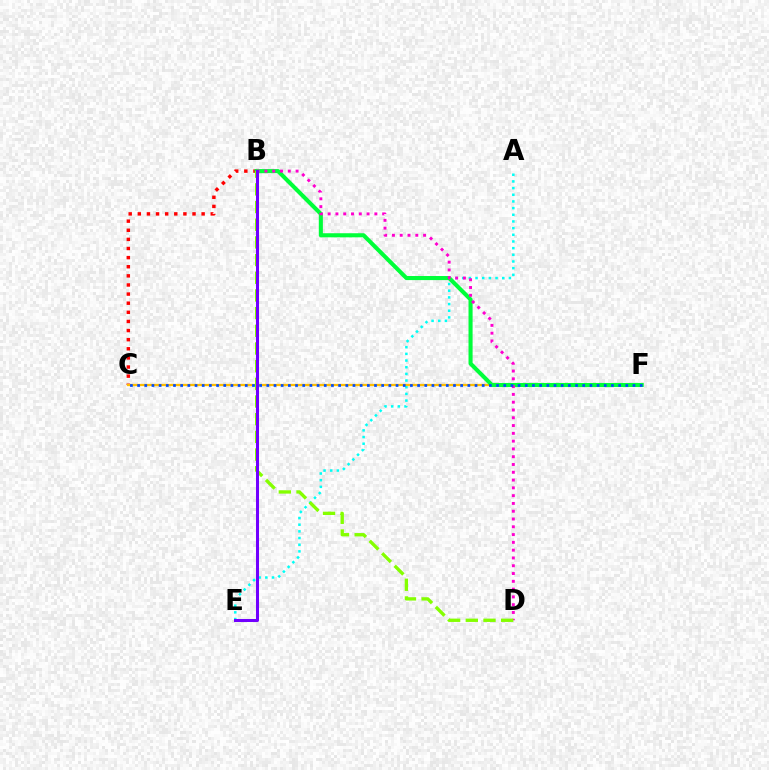{('B', 'C'): [{'color': '#ff0000', 'line_style': 'dotted', 'thickness': 2.48}], ('C', 'F'): [{'color': '#ffbd00', 'line_style': 'solid', 'thickness': 1.65}, {'color': '#004bff', 'line_style': 'dotted', 'thickness': 1.95}], ('A', 'E'): [{'color': '#00fff6', 'line_style': 'dotted', 'thickness': 1.81}], ('B', 'F'): [{'color': '#00ff39', 'line_style': 'solid', 'thickness': 2.94}], ('B', 'D'): [{'color': '#ff00cf', 'line_style': 'dotted', 'thickness': 2.12}, {'color': '#84ff00', 'line_style': 'dashed', 'thickness': 2.4}], ('B', 'E'): [{'color': '#7200ff', 'line_style': 'solid', 'thickness': 2.18}]}